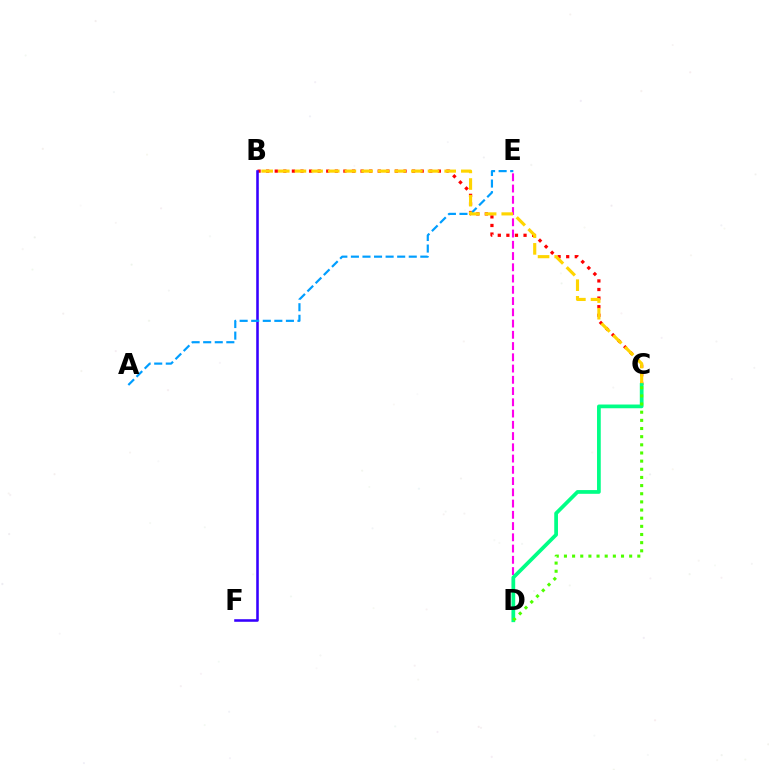{('D', 'E'): [{'color': '#ff00ed', 'line_style': 'dashed', 'thickness': 1.53}], ('B', 'C'): [{'color': '#ff0000', 'line_style': 'dotted', 'thickness': 2.33}, {'color': '#ffd500', 'line_style': 'dashed', 'thickness': 2.26}], ('B', 'F'): [{'color': '#3700ff', 'line_style': 'solid', 'thickness': 1.85}], ('A', 'E'): [{'color': '#009eff', 'line_style': 'dashed', 'thickness': 1.57}], ('C', 'D'): [{'color': '#00ff86', 'line_style': 'solid', 'thickness': 2.69}, {'color': '#4fff00', 'line_style': 'dotted', 'thickness': 2.22}]}